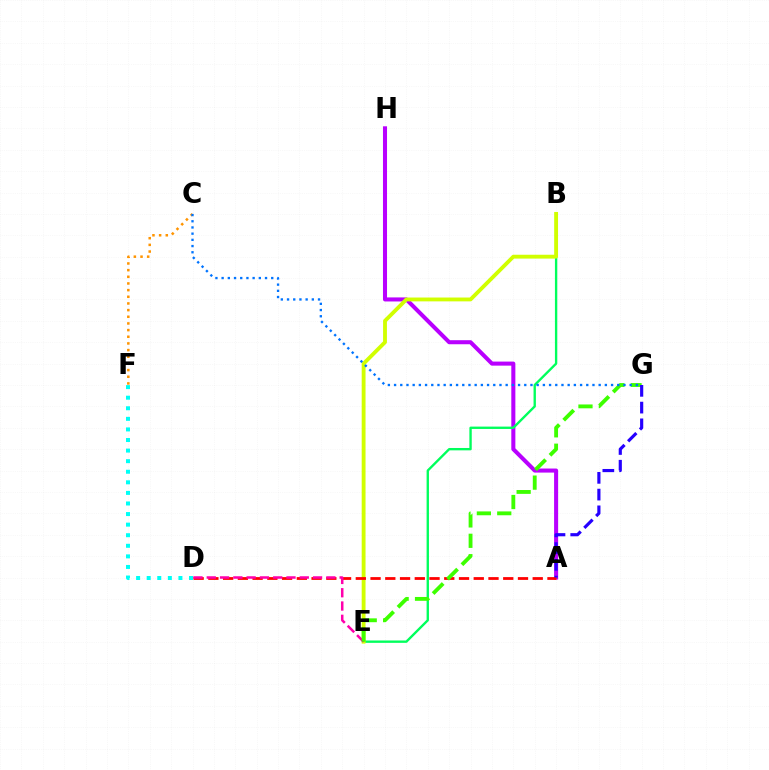{('A', 'H'): [{'color': '#b900ff', 'line_style': 'solid', 'thickness': 2.92}], ('D', 'F'): [{'color': '#00fff6', 'line_style': 'dotted', 'thickness': 2.87}], ('B', 'E'): [{'color': '#00ff5c', 'line_style': 'solid', 'thickness': 1.7}, {'color': '#d1ff00', 'line_style': 'solid', 'thickness': 2.77}], ('C', 'F'): [{'color': '#ff9400', 'line_style': 'dotted', 'thickness': 1.81}], ('A', 'D'): [{'color': '#ff0000', 'line_style': 'dashed', 'thickness': 2.0}], ('D', 'E'): [{'color': '#ff00ac', 'line_style': 'dashed', 'thickness': 1.81}], ('E', 'G'): [{'color': '#3dff00', 'line_style': 'dashed', 'thickness': 2.77}], ('C', 'G'): [{'color': '#0074ff', 'line_style': 'dotted', 'thickness': 1.68}], ('A', 'G'): [{'color': '#2500ff', 'line_style': 'dashed', 'thickness': 2.28}]}